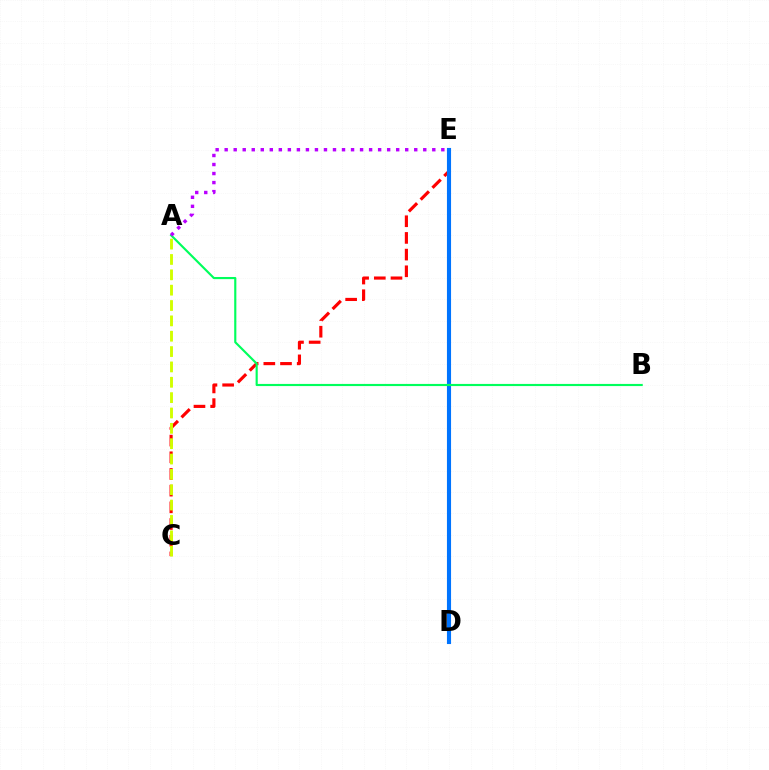{('C', 'E'): [{'color': '#ff0000', 'line_style': 'dashed', 'thickness': 2.27}], ('D', 'E'): [{'color': '#0074ff', 'line_style': 'solid', 'thickness': 2.96}], ('A', 'B'): [{'color': '#00ff5c', 'line_style': 'solid', 'thickness': 1.55}], ('A', 'E'): [{'color': '#b900ff', 'line_style': 'dotted', 'thickness': 2.45}], ('A', 'C'): [{'color': '#d1ff00', 'line_style': 'dashed', 'thickness': 2.09}]}